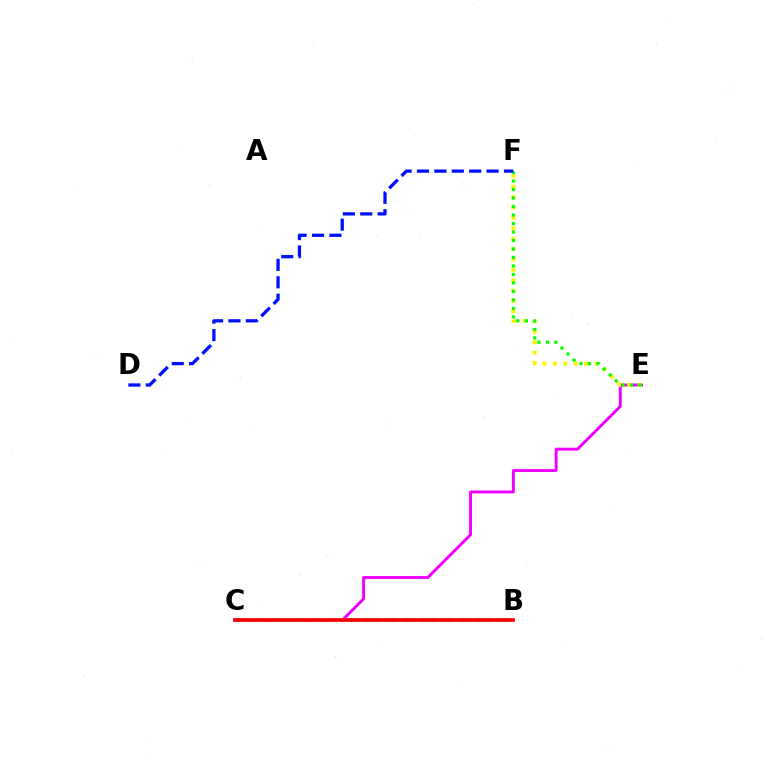{('C', 'E'): [{'color': '#ee00ff', 'line_style': 'solid', 'thickness': 2.11}], ('E', 'F'): [{'color': '#fcf500', 'line_style': 'dotted', 'thickness': 2.83}, {'color': '#08ff00', 'line_style': 'dotted', 'thickness': 2.31}], ('D', 'F'): [{'color': '#0010ff', 'line_style': 'dashed', 'thickness': 2.36}], ('B', 'C'): [{'color': '#00fff6', 'line_style': 'dashed', 'thickness': 2.53}, {'color': '#ff0000', 'line_style': 'solid', 'thickness': 2.66}]}